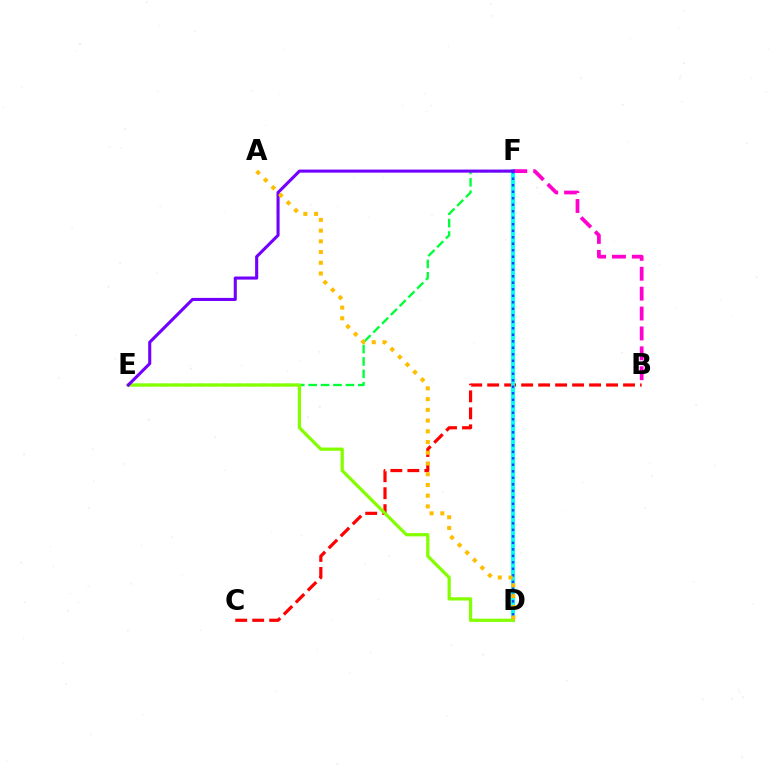{('B', 'C'): [{'color': '#ff0000', 'line_style': 'dashed', 'thickness': 2.31}], ('D', 'F'): [{'color': '#00fff6', 'line_style': 'solid', 'thickness': 2.79}, {'color': '#004bff', 'line_style': 'dotted', 'thickness': 1.77}], ('E', 'F'): [{'color': '#00ff39', 'line_style': 'dashed', 'thickness': 1.69}, {'color': '#7200ff', 'line_style': 'solid', 'thickness': 2.22}], ('B', 'F'): [{'color': '#ff00cf', 'line_style': 'dashed', 'thickness': 2.7}], ('D', 'E'): [{'color': '#84ff00', 'line_style': 'solid', 'thickness': 2.34}], ('A', 'D'): [{'color': '#ffbd00', 'line_style': 'dotted', 'thickness': 2.92}]}